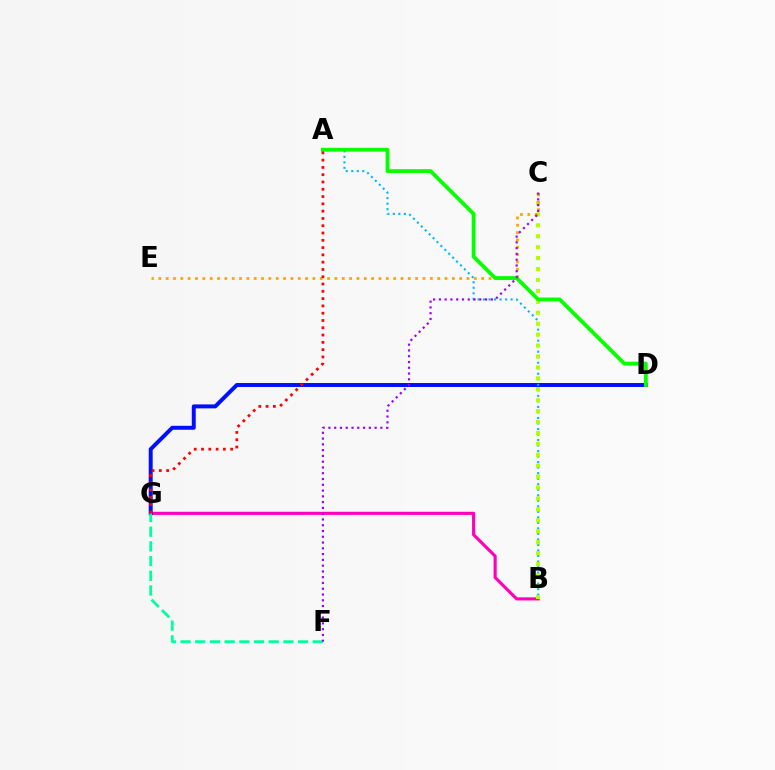{('B', 'G'): [{'color': '#ff00bd', 'line_style': 'solid', 'thickness': 2.25}], ('D', 'G'): [{'color': '#0010ff', 'line_style': 'solid', 'thickness': 2.85}], ('A', 'B'): [{'color': '#00b5ff', 'line_style': 'dotted', 'thickness': 1.5}], ('B', 'C'): [{'color': '#b3ff00', 'line_style': 'dotted', 'thickness': 2.97}], ('C', 'E'): [{'color': '#ffa500', 'line_style': 'dotted', 'thickness': 1.99}], ('F', 'G'): [{'color': '#00ff9d', 'line_style': 'dashed', 'thickness': 2.0}], ('A', 'D'): [{'color': '#08ff00', 'line_style': 'solid', 'thickness': 2.75}], ('C', 'F'): [{'color': '#9b00ff', 'line_style': 'dotted', 'thickness': 1.57}], ('A', 'G'): [{'color': '#ff0000', 'line_style': 'dotted', 'thickness': 1.98}]}